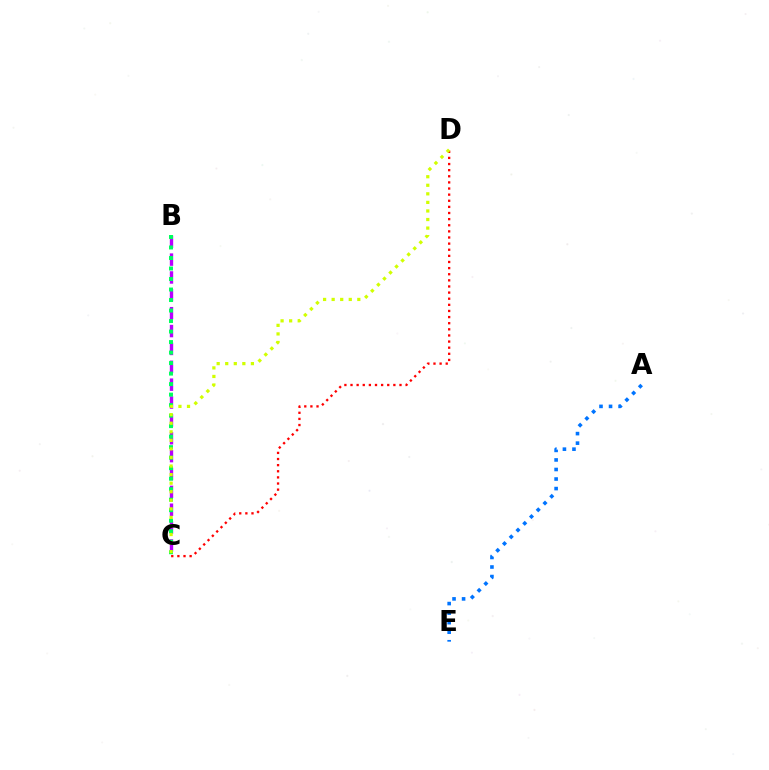{('C', 'D'): [{'color': '#ff0000', 'line_style': 'dotted', 'thickness': 1.66}, {'color': '#d1ff00', 'line_style': 'dotted', 'thickness': 2.33}], ('B', 'C'): [{'color': '#b900ff', 'line_style': 'dashed', 'thickness': 2.43}, {'color': '#00ff5c', 'line_style': 'dotted', 'thickness': 2.86}], ('A', 'E'): [{'color': '#0074ff', 'line_style': 'dotted', 'thickness': 2.59}]}